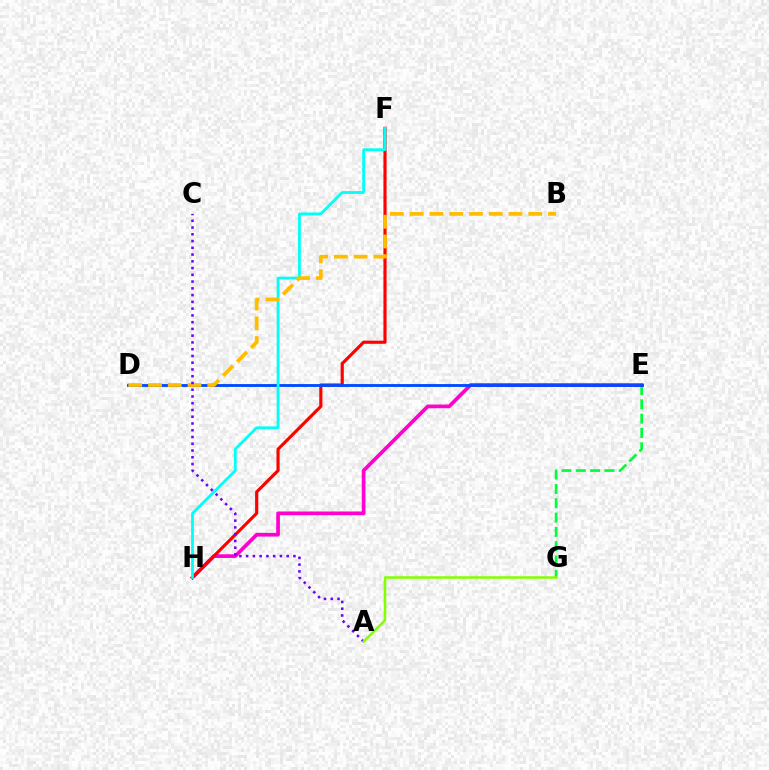{('E', 'H'): [{'color': '#ff00cf', 'line_style': 'solid', 'thickness': 2.67}], ('F', 'H'): [{'color': '#ff0000', 'line_style': 'solid', 'thickness': 2.27}, {'color': '#00fff6', 'line_style': 'solid', 'thickness': 2.0}], ('E', 'G'): [{'color': '#00ff39', 'line_style': 'dashed', 'thickness': 1.95}], ('D', 'E'): [{'color': '#004bff', 'line_style': 'solid', 'thickness': 2.06}], ('B', 'D'): [{'color': '#ffbd00', 'line_style': 'dashed', 'thickness': 2.68}], ('A', 'C'): [{'color': '#7200ff', 'line_style': 'dotted', 'thickness': 1.84}], ('A', 'G'): [{'color': '#84ff00', 'line_style': 'solid', 'thickness': 1.82}]}